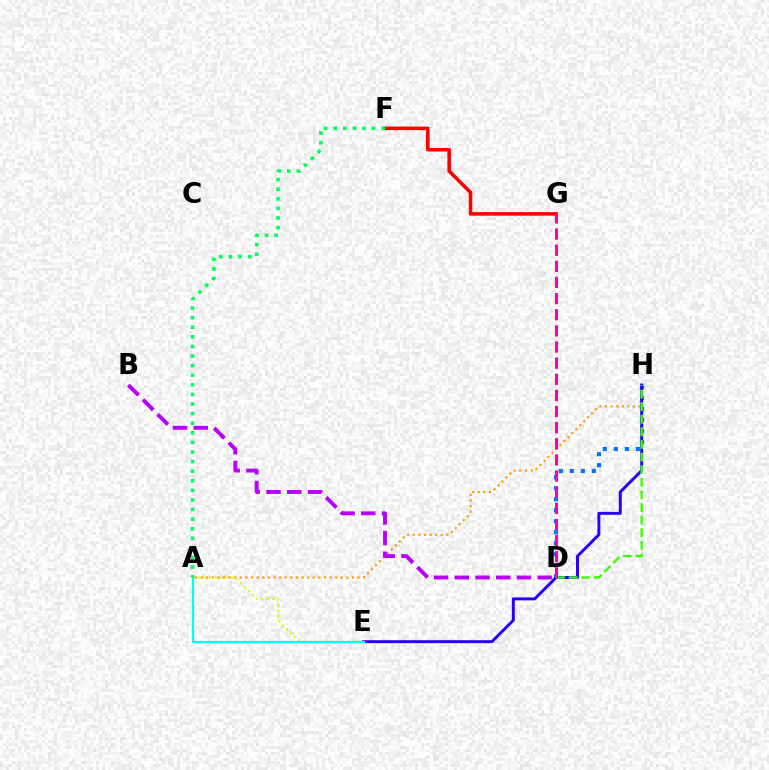{('D', 'H'): [{'color': '#0074ff', 'line_style': 'dotted', 'thickness': 2.99}, {'color': '#3dff00', 'line_style': 'dashed', 'thickness': 1.71}], ('F', 'G'): [{'color': '#ff0000', 'line_style': 'solid', 'thickness': 2.56}], ('A', 'H'): [{'color': '#ff9400', 'line_style': 'dotted', 'thickness': 1.52}], ('E', 'H'): [{'color': '#2500ff', 'line_style': 'solid', 'thickness': 2.12}], ('A', 'E'): [{'color': '#d1ff00', 'line_style': 'dotted', 'thickness': 1.51}, {'color': '#00fff6', 'line_style': 'solid', 'thickness': 1.63}], ('D', 'G'): [{'color': '#ff00ac', 'line_style': 'dashed', 'thickness': 2.19}], ('B', 'D'): [{'color': '#b900ff', 'line_style': 'dashed', 'thickness': 2.82}], ('A', 'F'): [{'color': '#00ff5c', 'line_style': 'dotted', 'thickness': 2.61}]}